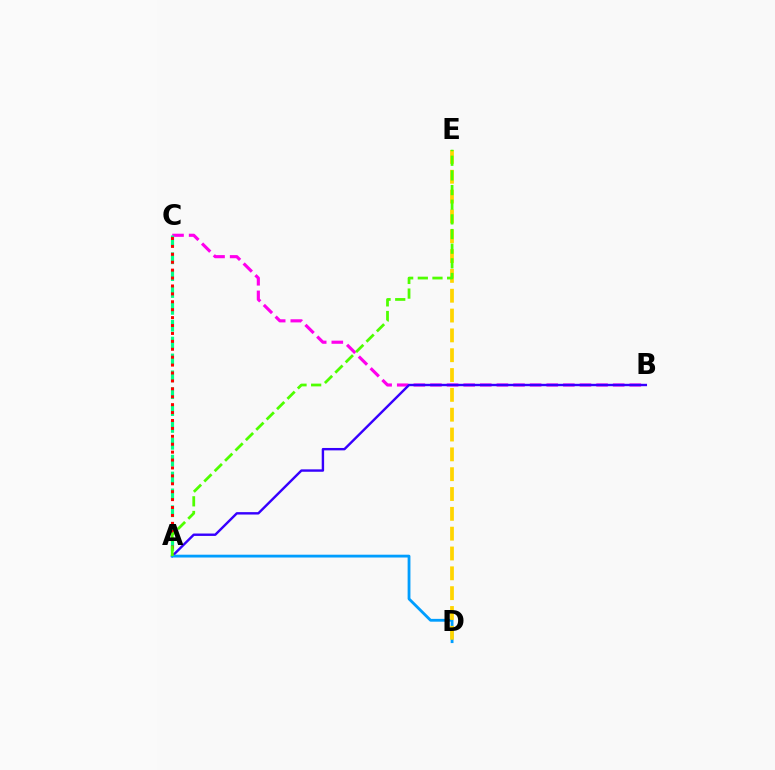{('B', 'C'): [{'color': '#ff00ed', 'line_style': 'dashed', 'thickness': 2.26}], ('A', 'B'): [{'color': '#3700ff', 'line_style': 'solid', 'thickness': 1.73}], ('A', 'C'): [{'color': '#00ff86', 'line_style': 'dashed', 'thickness': 2.29}, {'color': '#ff0000', 'line_style': 'dotted', 'thickness': 2.15}], ('A', 'D'): [{'color': '#009eff', 'line_style': 'solid', 'thickness': 2.03}], ('D', 'E'): [{'color': '#ffd500', 'line_style': 'dashed', 'thickness': 2.69}], ('A', 'E'): [{'color': '#4fff00', 'line_style': 'dashed', 'thickness': 1.99}]}